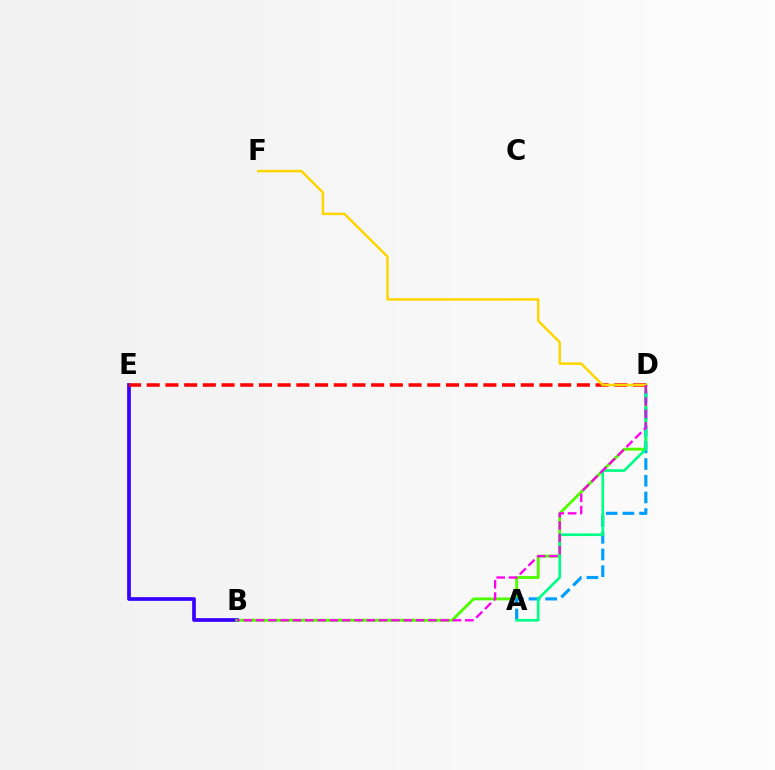{('B', 'E'): [{'color': '#3700ff', 'line_style': 'solid', 'thickness': 2.67}], ('B', 'D'): [{'color': '#4fff00', 'line_style': 'solid', 'thickness': 2.06}, {'color': '#ff00ed', 'line_style': 'dashed', 'thickness': 1.67}], ('A', 'D'): [{'color': '#009eff', 'line_style': 'dashed', 'thickness': 2.27}, {'color': '#00ff86', 'line_style': 'solid', 'thickness': 1.92}], ('D', 'E'): [{'color': '#ff0000', 'line_style': 'dashed', 'thickness': 2.54}], ('D', 'F'): [{'color': '#ffd500', 'line_style': 'solid', 'thickness': 1.78}]}